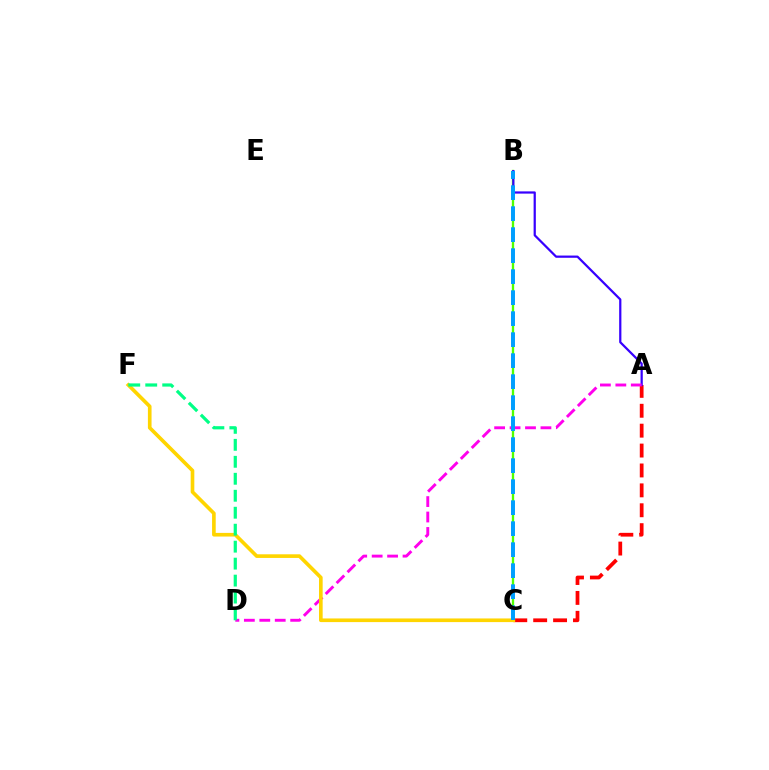{('B', 'C'): [{'color': '#4fff00', 'line_style': 'solid', 'thickness': 1.68}, {'color': '#009eff', 'line_style': 'dashed', 'thickness': 2.85}], ('A', 'C'): [{'color': '#ff0000', 'line_style': 'dashed', 'thickness': 2.7}], ('A', 'B'): [{'color': '#3700ff', 'line_style': 'solid', 'thickness': 1.6}], ('A', 'D'): [{'color': '#ff00ed', 'line_style': 'dashed', 'thickness': 2.1}], ('C', 'F'): [{'color': '#ffd500', 'line_style': 'solid', 'thickness': 2.63}], ('D', 'F'): [{'color': '#00ff86', 'line_style': 'dashed', 'thickness': 2.31}]}